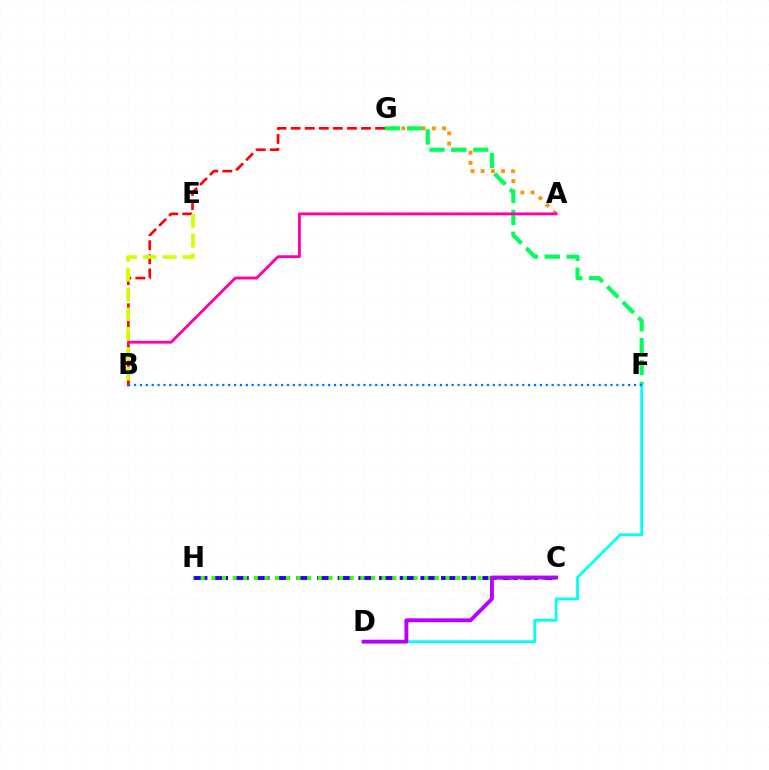{('A', 'G'): [{'color': '#ff9400', 'line_style': 'dotted', 'thickness': 2.76}], ('F', 'G'): [{'color': '#00ff5c', 'line_style': 'dashed', 'thickness': 2.98}], ('D', 'F'): [{'color': '#00fff6', 'line_style': 'solid', 'thickness': 2.0}], ('A', 'B'): [{'color': '#ff00ac', 'line_style': 'solid', 'thickness': 2.04}], ('B', 'G'): [{'color': '#ff0000', 'line_style': 'dashed', 'thickness': 1.91}], ('C', 'H'): [{'color': '#2500ff', 'line_style': 'dashed', 'thickness': 2.81}, {'color': '#3dff00', 'line_style': 'dotted', 'thickness': 2.89}], ('B', 'E'): [{'color': '#d1ff00', 'line_style': 'dashed', 'thickness': 2.69}], ('B', 'F'): [{'color': '#0074ff', 'line_style': 'dotted', 'thickness': 1.6}], ('C', 'D'): [{'color': '#b900ff', 'line_style': 'solid', 'thickness': 2.79}]}